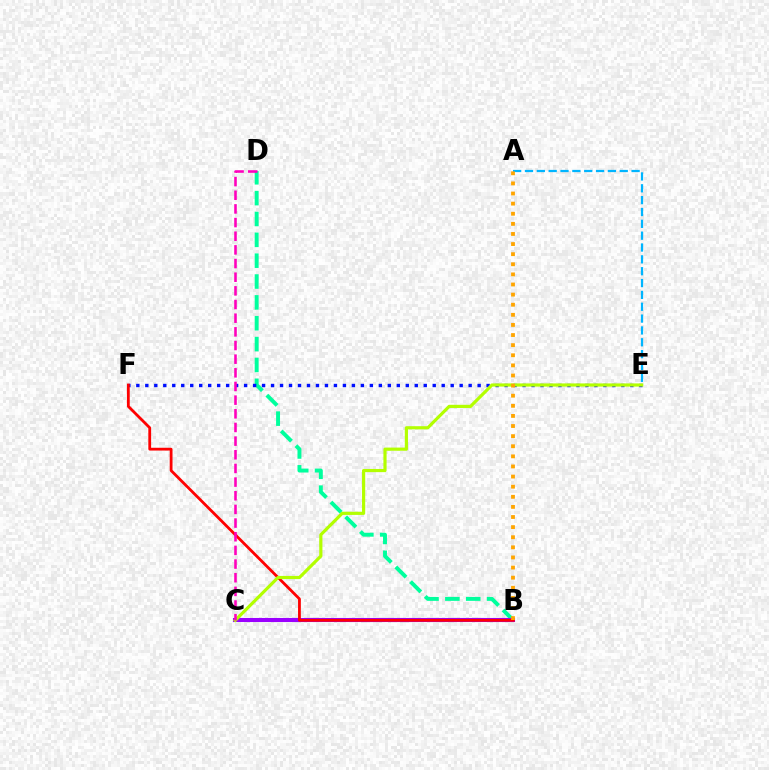{('A', 'E'): [{'color': '#00b5ff', 'line_style': 'dashed', 'thickness': 1.61}], ('B', 'C'): [{'color': '#08ff00', 'line_style': 'dotted', 'thickness': 2.85}, {'color': '#9b00ff', 'line_style': 'solid', 'thickness': 2.94}], ('B', 'D'): [{'color': '#00ff9d', 'line_style': 'dashed', 'thickness': 2.83}], ('E', 'F'): [{'color': '#0010ff', 'line_style': 'dotted', 'thickness': 2.44}], ('B', 'F'): [{'color': '#ff0000', 'line_style': 'solid', 'thickness': 2.01}], ('C', 'E'): [{'color': '#b3ff00', 'line_style': 'solid', 'thickness': 2.28}], ('C', 'D'): [{'color': '#ff00bd', 'line_style': 'dashed', 'thickness': 1.86}], ('A', 'B'): [{'color': '#ffa500', 'line_style': 'dotted', 'thickness': 2.75}]}